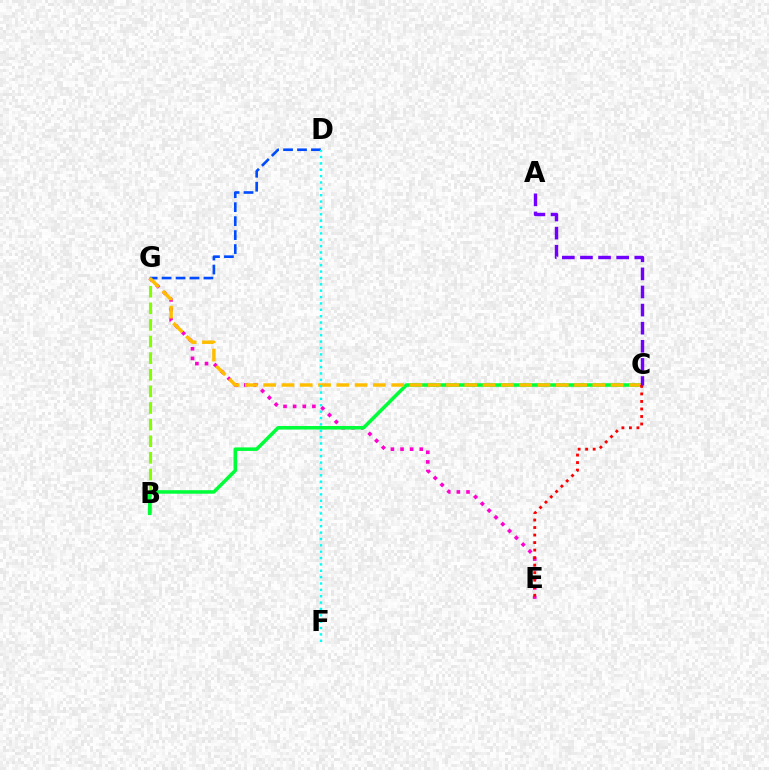{('E', 'G'): [{'color': '#ff00cf', 'line_style': 'dotted', 'thickness': 2.61}], ('B', 'G'): [{'color': '#84ff00', 'line_style': 'dashed', 'thickness': 2.26}], ('B', 'C'): [{'color': '#00ff39', 'line_style': 'solid', 'thickness': 2.54}], ('D', 'G'): [{'color': '#004bff', 'line_style': 'dashed', 'thickness': 1.9}], ('C', 'G'): [{'color': '#ffbd00', 'line_style': 'dashed', 'thickness': 2.48}], ('C', 'E'): [{'color': '#ff0000', 'line_style': 'dotted', 'thickness': 2.04}], ('A', 'C'): [{'color': '#7200ff', 'line_style': 'dashed', 'thickness': 2.46}], ('D', 'F'): [{'color': '#00fff6', 'line_style': 'dotted', 'thickness': 1.73}]}